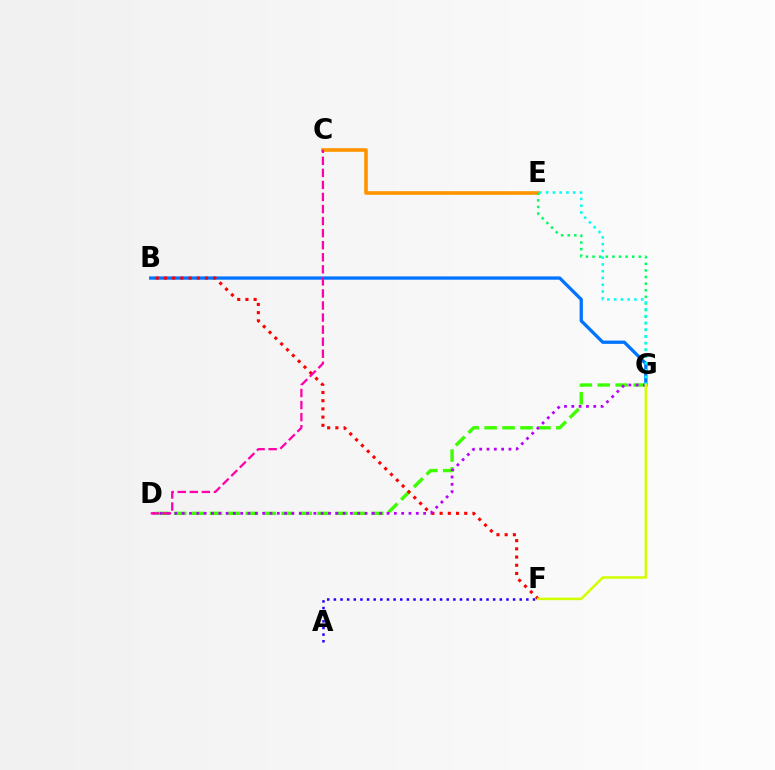{('C', 'E'): [{'color': '#ff9400', 'line_style': 'solid', 'thickness': 2.61}], ('E', 'G'): [{'color': '#00ff5c', 'line_style': 'dotted', 'thickness': 1.79}, {'color': '#00fff6', 'line_style': 'dotted', 'thickness': 1.84}], ('B', 'G'): [{'color': '#0074ff', 'line_style': 'solid', 'thickness': 2.36}], ('A', 'F'): [{'color': '#2500ff', 'line_style': 'dotted', 'thickness': 1.8}], ('D', 'G'): [{'color': '#3dff00', 'line_style': 'dashed', 'thickness': 2.43}, {'color': '#b900ff', 'line_style': 'dotted', 'thickness': 1.99}], ('B', 'F'): [{'color': '#ff0000', 'line_style': 'dotted', 'thickness': 2.23}], ('C', 'D'): [{'color': '#ff00ac', 'line_style': 'dashed', 'thickness': 1.64}], ('F', 'G'): [{'color': '#d1ff00', 'line_style': 'solid', 'thickness': 1.82}]}